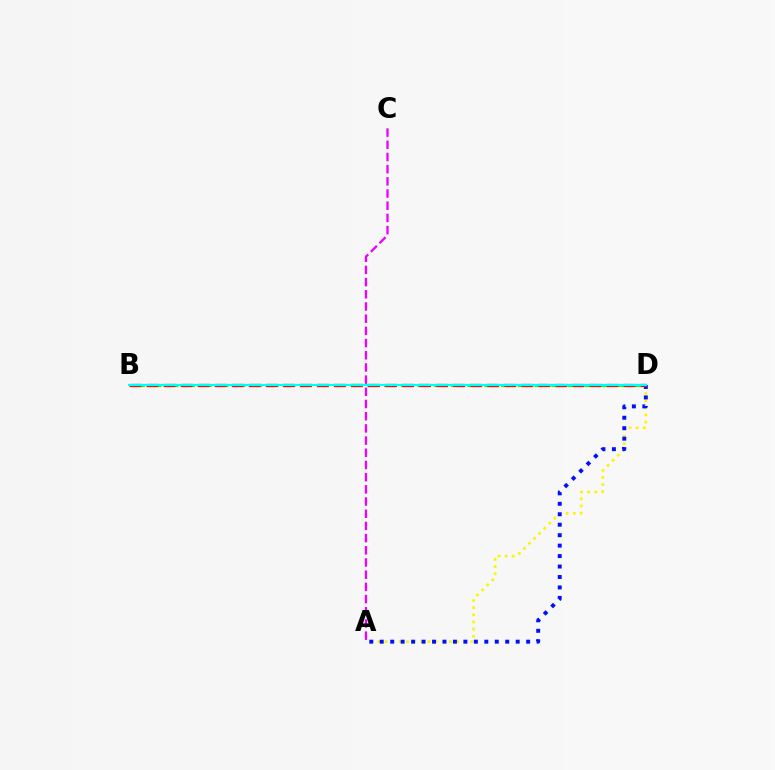{('B', 'D'): [{'color': '#08ff00', 'line_style': 'dashed', 'thickness': 2.27}, {'color': '#ff0000', 'line_style': 'dashed', 'thickness': 2.31}, {'color': '#00fff6', 'line_style': 'solid', 'thickness': 1.54}], ('A', 'D'): [{'color': '#fcf500', 'line_style': 'dotted', 'thickness': 1.94}, {'color': '#0010ff', 'line_style': 'dotted', 'thickness': 2.84}], ('A', 'C'): [{'color': '#ee00ff', 'line_style': 'dashed', 'thickness': 1.66}]}